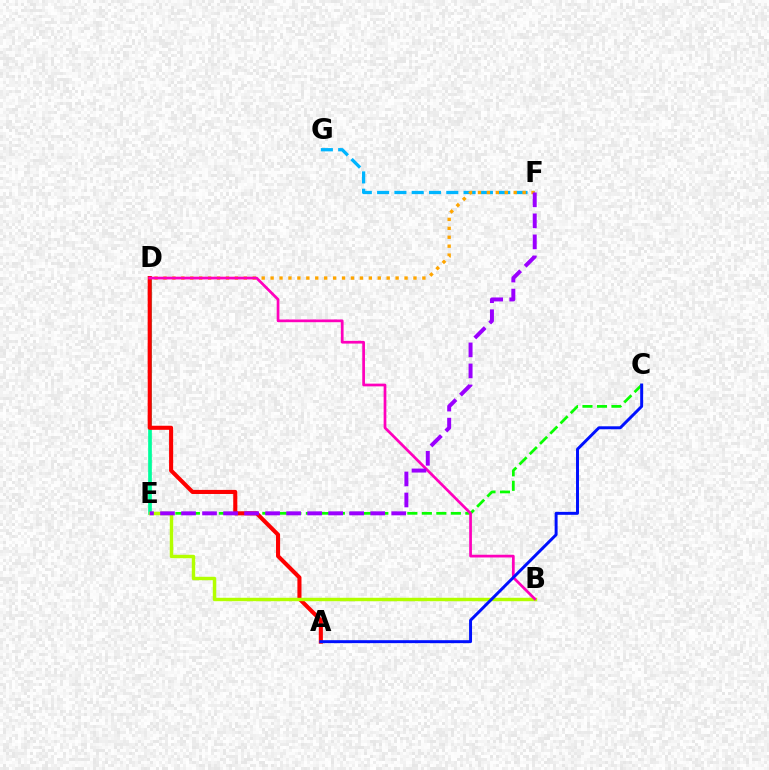{('D', 'E'): [{'color': '#00ff9d', 'line_style': 'solid', 'thickness': 2.66}], ('C', 'E'): [{'color': '#08ff00', 'line_style': 'dashed', 'thickness': 1.97}], ('A', 'D'): [{'color': '#ff0000', 'line_style': 'solid', 'thickness': 2.94}], ('B', 'E'): [{'color': '#b3ff00', 'line_style': 'solid', 'thickness': 2.47}], ('F', 'G'): [{'color': '#00b5ff', 'line_style': 'dashed', 'thickness': 2.35}], ('D', 'F'): [{'color': '#ffa500', 'line_style': 'dotted', 'thickness': 2.43}], ('B', 'D'): [{'color': '#ff00bd', 'line_style': 'solid', 'thickness': 1.96}], ('E', 'F'): [{'color': '#9b00ff', 'line_style': 'dashed', 'thickness': 2.86}], ('A', 'C'): [{'color': '#0010ff', 'line_style': 'solid', 'thickness': 2.13}]}